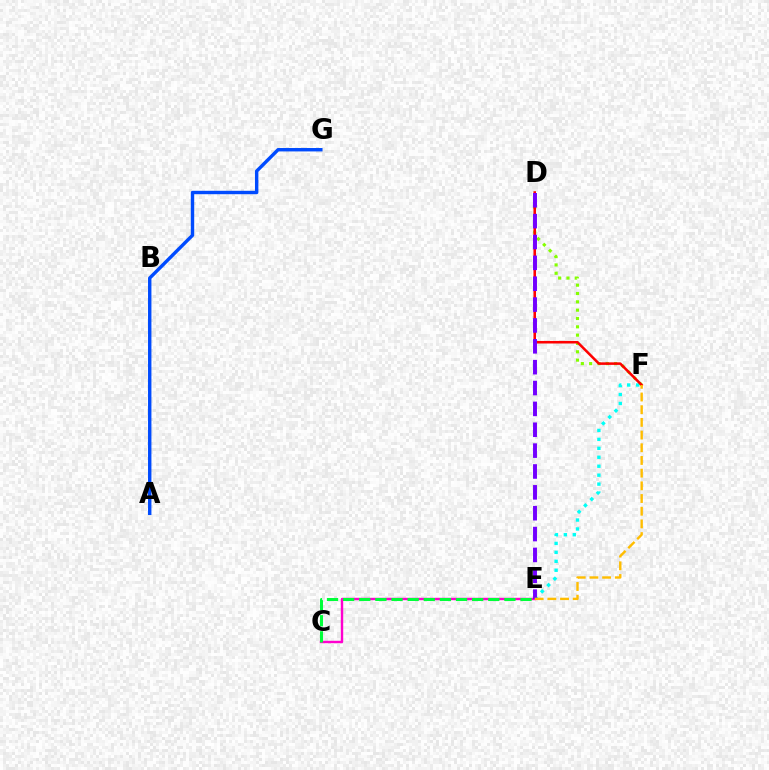{('D', 'F'): [{'color': '#84ff00', 'line_style': 'dotted', 'thickness': 2.26}, {'color': '#ff0000', 'line_style': 'solid', 'thickness': 1.83}], ('E', 'F'): [{'color': '#00fff6', 'line_style': 'dotted', 'thickness': 2.43}, {'color': '#ffbd00', 'line_style': 'dashed', 'thickness': 1.72}], ('A', 'G'): [{'color': '#004bff', 'line_style': 'solid', 'thickness': 2.45}], ('C', 'E'): [{'color': '#ff00cf', 'line_style': 'solid', 'thickness': 1.74}, {'color': '#00ff39', 'line_style': 'dashed', 'thickness': 2.19}], ('D', 'E'): [{'color': '#7200ff', 'line_style': 'dashed', 'thickness': 2.83}]}